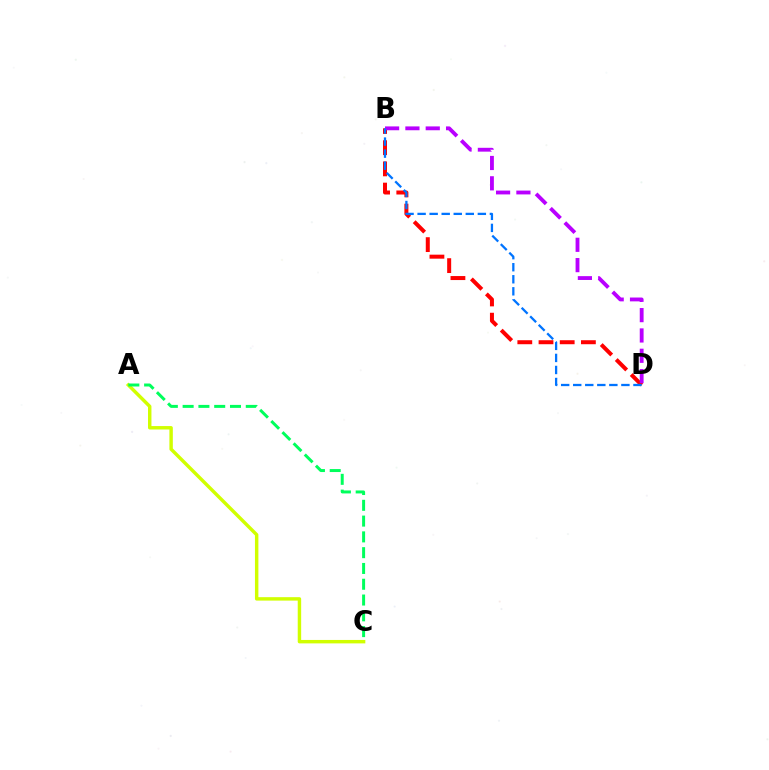{('B', 'D'): [{'color': '#ff0000', 'line_style': 'dashed', 'thickness': 2.88}, {'color': '#b900ff', 'line_style': 'dashed', 'thickness': 2.76}, {'color': '#0074ff', 'line_style': 'dashed', 'thickness': 1.64}], ('A', 'C'): [{'color': '#d1ff00', 'line_style': 'solid', 'thickness': 2.47}, {'color': '#00ff5c', 'line_style': 'dashed', 'thickness': 2.14}]}